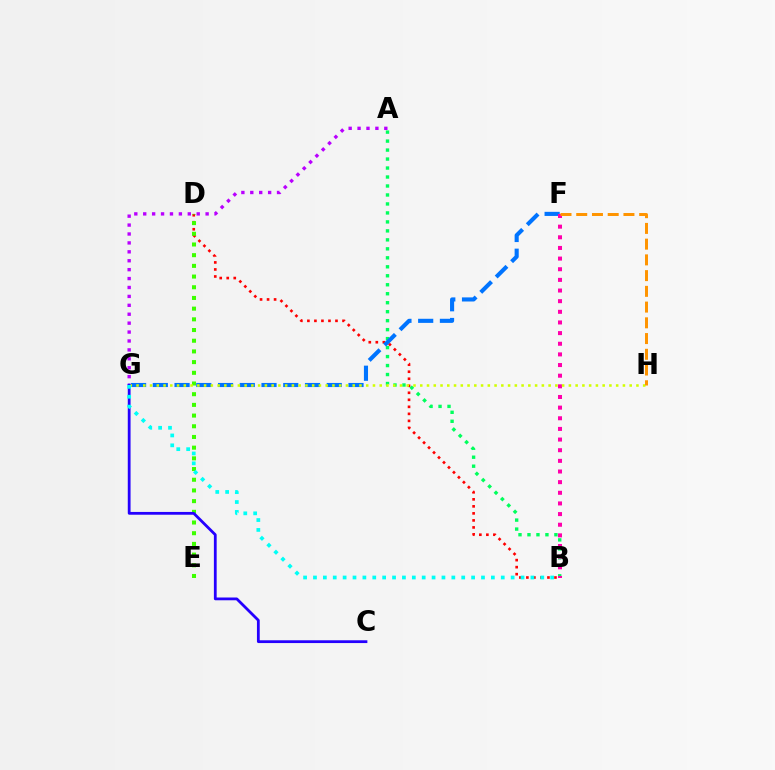{('B', 'D'): [{'color': '#ff0000', 'line_style': 'dotted', 'thickness': 1.91}], ('A', 'B'): [{'color': '#00ff5c', 'line_style': 'dotted', 'thickness': 2.44}], ('D', 'E'): [{'color': '#3dff00', 'line_style': 'dotted', 'thickness': 2.91}], ('F', 'G'): [{'color': '#0074ff', 'line_style': 'dashed', 'thickness': 2.95}], ('A', 'G'): [{'color': '#b900ff', 'line_style': 'dotted', 'thickness': 2.42}], ('B', 'F'): [{'color': '#ff00ac', 'line_style': 'dotted', 'thickness': 2.89}], ('G', 'H'): [{'color': '#d1ff00', 'line_style': 'dotted', 'thickness': 1.84}], ('C', 'G'): [{'color': '#2500ff', 'line_style': 'solid', 'thickness': 2.0}], ('F', 'H'): [{'color': '#ff9400', 'line_style': 'dashed', 'thickness': 2.14}], ('B', 'G'): [{'color': '#00fff6', 'line_style': 'dotted', 'thickness': 2.69}]}